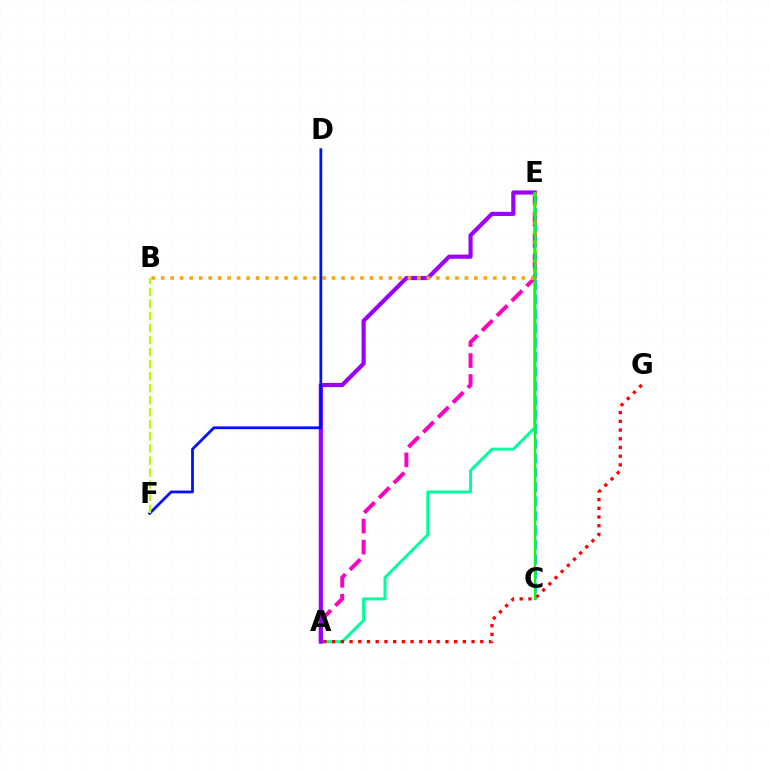{('A', 'E'): [{'color': '#00ff9d', 'line_style': 'solid', 'thickness': 2.17}, {'color': '#ff00bd', 'line_style': 'dashed', 'thickness': 2.85}, {'color': '#9b00ff', 'line_style': 'solid', 'thickness': 2.99}], ('C', 'E'): [{'color': '#00b5ff', 'line_style': 'dashed', 'thickness': 1.96}, {'color': '#08ff00', 'line_style': 'solid', 'thickness': 1.66}], ('A', 'G'): [{'color': '#ff0000', 'line_style': 'dotted', 'thickness': 2.37}], ('B', 'E'): [{'color': '#ffa500', 'line_style': 'dotted', 'thickness': 2.58}], ('D', 'F'): [{'color': '#0010ff', 'line_style': 'solid', 'thickness': 1.99}], ('B', 'F'): [{'color': '#b3ff00', 'line_style': 'dashed', 'thickness': 1.64}]}